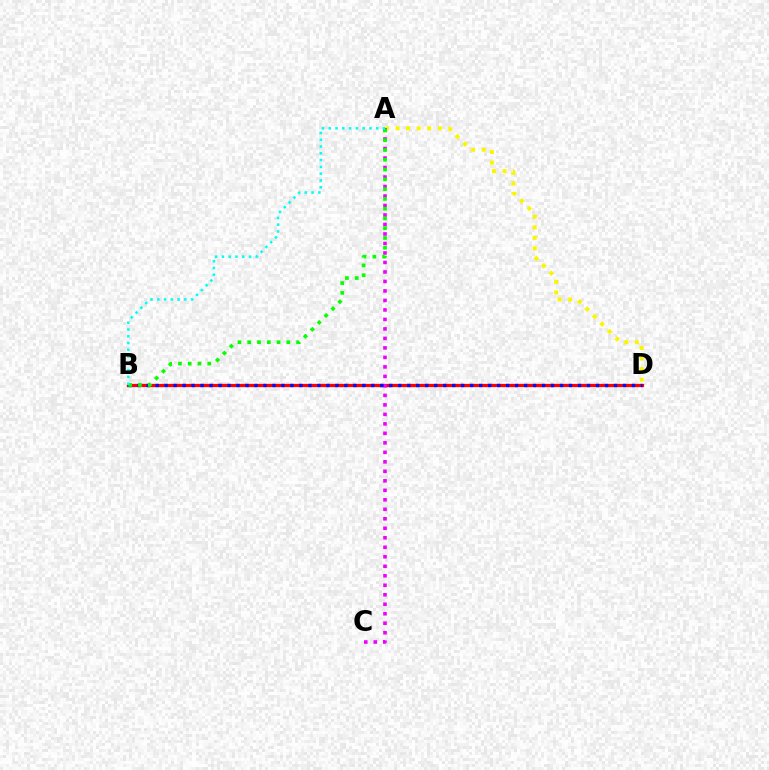{('A', 'D'): [{'color': '#fcf500', 'line_style': 'dotted', 'thickness': 2.87}], ('B', 'D'): [{'color': '#ff0000', 'line_style': 'solid', 'thickness': 2.33}, {'color': '#0010ff', 'line_style': 'dotted', 'thickness': 2.44}], ('A', 'C'): [{'color': '#ee00ff', 'line_style': 'dotted', 'thickness': 2.58}], ('A', 'B'): [{'color': '#08ff00', 'line_style': 'dotted', 'thickness': 2.65}, {'color': '#00fff6', 'line_style': 'dotted', 'thickness': 1.84}]}